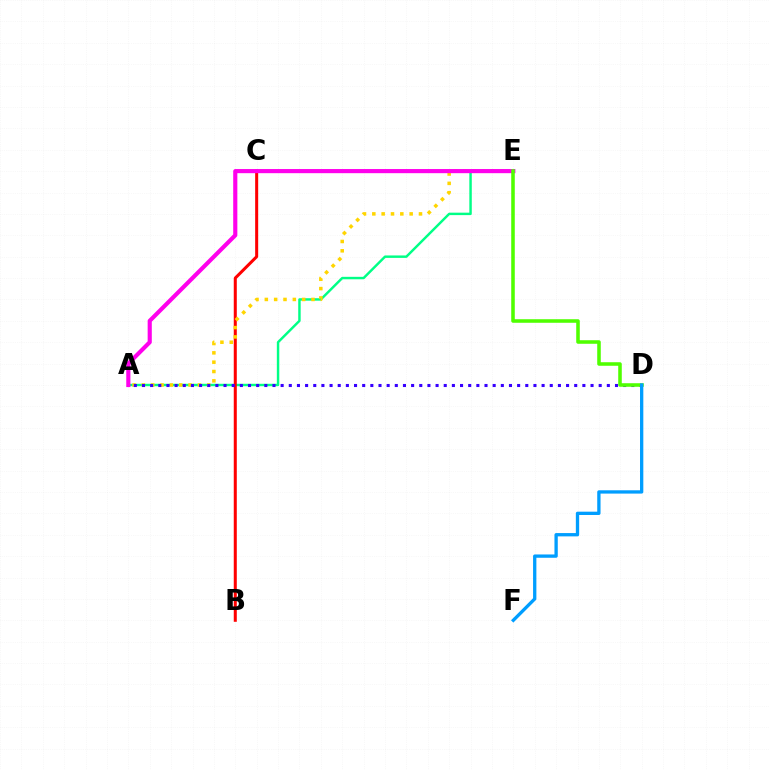{('A', 'E'): [{'color': '#00ff86', 'line_style': 'solid', 'thickness': 1.76}, {'color': '#ffd500', 'line_style': 'dotted', 'thickness': 2.54}, {'color': '#ff00ed', 'line_style': 'solid', 'thickness': 2.98}], ('B', 'C'): [{'color': '#ff0000', 'line_style': 'solid', 'thickness': 2.18}], ('A', 'D'): [{'color': '#3700ff', 'line_style': 'dotted', 'thickness': 2.22}], ('D', 'E'): [{'color': '#4fff00', 'line_style': 'solid', 'thickness': 2.56}], ('D', 'F'): [{'color': '#009eff', 'line_style': 'solid', 'thickness': 2.38}]}